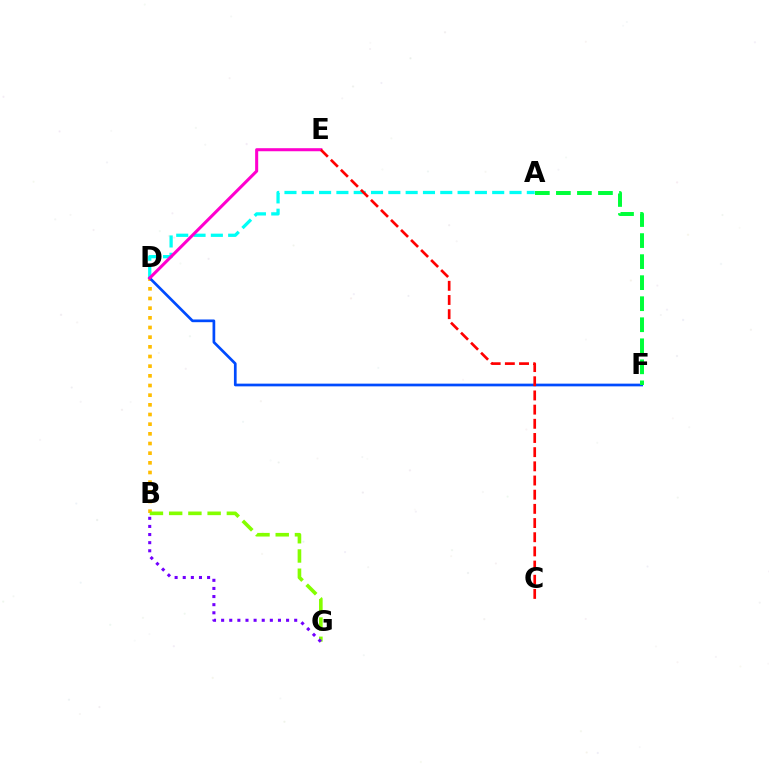{('B', 'D'): [{'color': '#ffbd00', 'line_style': 'dotted', 'thickness': 2.63}], ('A', 'D'): [{'color': '#00fff6', 'line_style': 'dashed', 'thickness': 2.35}], ('B', 'G'): [{'color': '#84ff00', 'line_style': 'dashed', 'thickness': 2.61}, {'color': '#7200ff', 'line_style': 'dotted', 'thickness': 2.21}], ('D', 'F'): [{'color': '#004bff', 'line_style': 'solid', 'thickness': 1.95}], ('D', 'E'): [{'color': '#ff00cf', 'line_style': 'solid', 'thickness': 2.2}], ('C', 'E'): [{'color': '#ff0000', 'line_style': 'dashed', 'thickness': 1.93}], ('A', 'F'): [{'color': '#00ff39', 'line_style': 'dashed', 'thickness': 2.86}]}